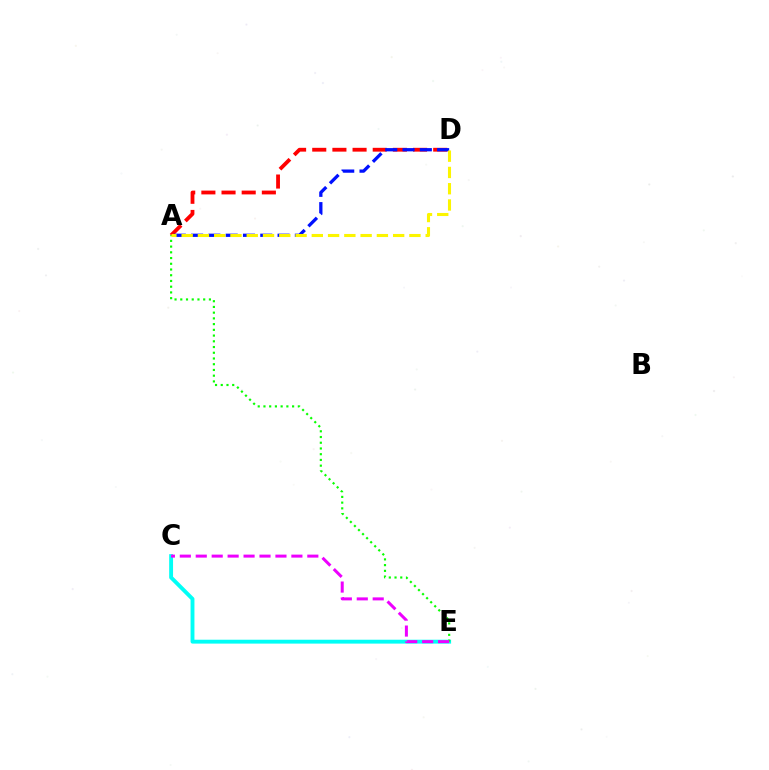{('A', 'D'): [{'color': '#ff0000', 'line_style': 'dashed', 'thickness': 2.74}, {'color': '#0010ff', 'line_style': 'dashed', 'thickness': 2.35}, {'color': '#fcf500', 'line_style': 'dashed', 'thickness': 2.21}], ('C', 'E'): [{'color': '#00fff6', 'line_style': 'solid', 'thickness': 2.79}, {'color': '#ee00ff', 'line_style': 'dashed', 'thickness': 2.17}], ('A', 'E'): [{'color': '#08ff00', 'line_style': 'dotted', 'thickness': 1.56}]}